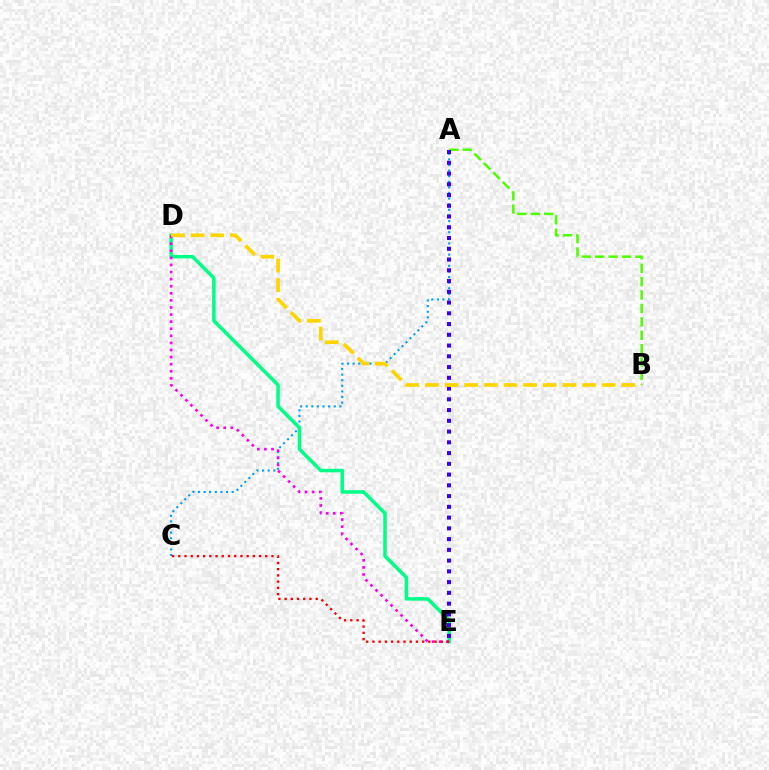{('A', 'C'): [{'color': '#009eff', 'line_style': 'dotted', 'thickness': 1.52}], ('A', 'B'): [{'color': '#4fff00', 'line_style': 'dashed', 'thickness': 1.82}], ('D', 'E'): [{'color': '#00ff86', 'line_style': 'solid', 'thickness': 2.53}, {'color': '#ff00ed', 'line_style': 'dotted', 'thickness': 1.93}], ('A', 'E'): [{'color': '#3700ff', 'line_style': 'dotted', 'thickness': 2.92}], ('B', 'D'): [{'color': '#ffd500', 'line_style': 'dashed', 'thickness': 2.67}], ('C', 'E'): [{'color': '#ff0000', 'line_style': 'dotted', 'thickness': 1.69}]}